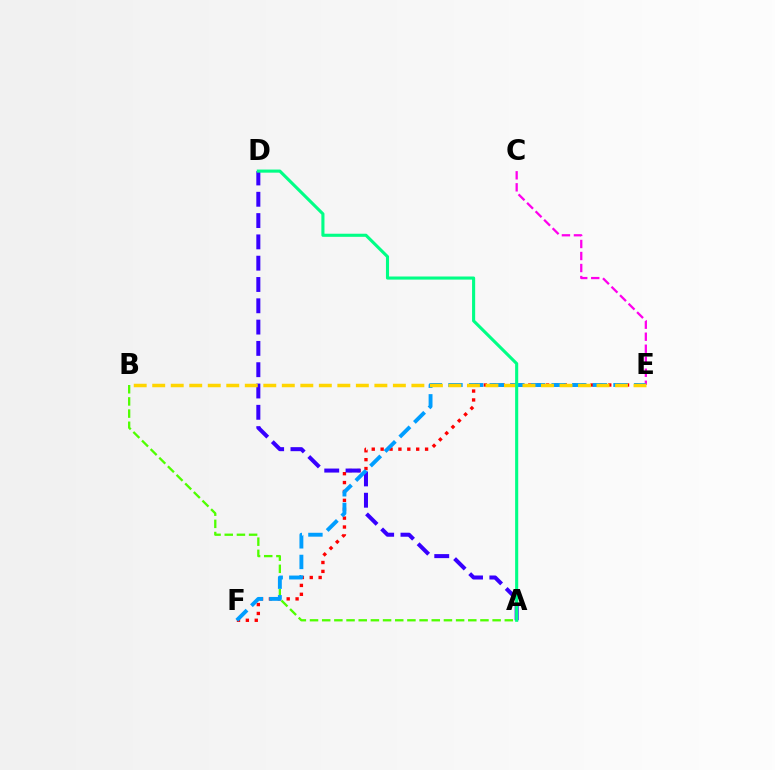{('E', 'F'): [{'color': '#ff0000', 'line_style': 'dotted', 'thickness': 2.41}, {'color': '#009eff', 'line_style': 'dashed', 'thickness': 2.8}], ('A', 'D'): [{'color': '#3700ff', 'line_style': 'dashed', 'thickness': 2.89}, {'color': '#00ff86', 'line_style': 'solid', 'thickness': 2.23}], ('A', 'B'): [{'color': '#4fff00', 'line_style': 'dashed', 'thickness': 1.65}], ('C', 'E'): [{'color': '#ff00ed', 'line_style': 'dashed', 'thickness': 1.63}], ('B', 'E'): [{'color': '#ffd500', 'line_style': 'dashed', 'thickness': 2.51}]}